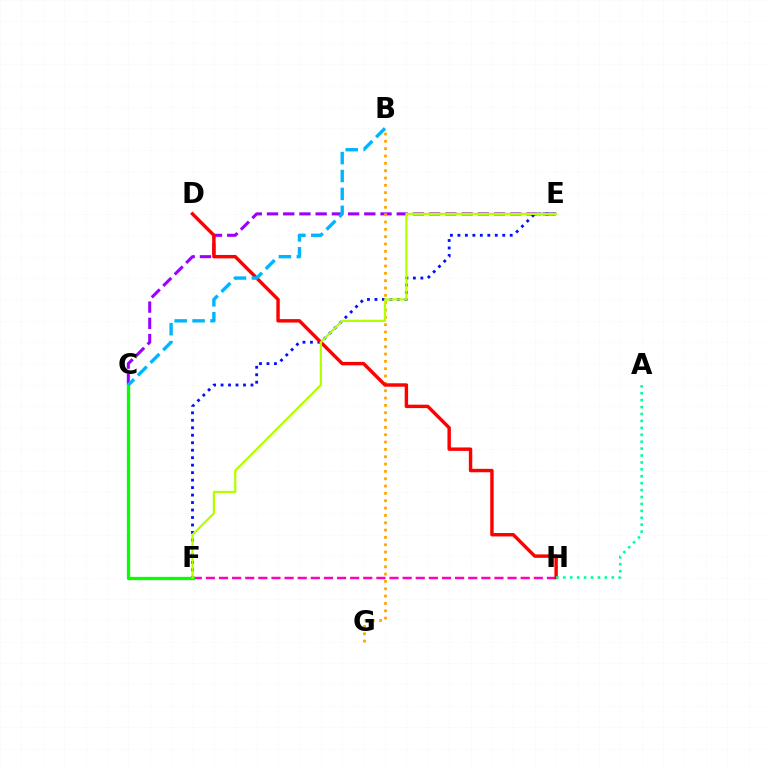{('C', 'E'): [{'color': '#9b00ff', 'line_style': 'dashed', 'thickness': 2.2}], ('B', 'G'): [{'color': '#ffa500', 'line_style': 'dotted', 'thickness': 1.99}], ('E', 'F'): [{'color': '#0010ff', 'line_style': 'dotted', 'thickness': 2.03}, {'color': '#b3ff00', 'line_style': 'solid', 'thickness': 1.62}], ('F', 'H'): [{'color': '#ff00bd', 'line_style': 'dashed', 'thickness': 1.78}], ('C', 'F'): [{'color': '#08ff00', 'line_style': 'solid', 'thickness': 2.37}], ('D', 'H'): [{'color': '#ff0000', 'line_style': 'solid', 'thickness': 2.47}], ('B', 'C'): [{'color': '#00b5ff', 'line_style': 'dashed', 'thickness': 2.43}], ('A', 'H'): [{'color': '#00ff9d', 'line_style': 'dotted', 'thickness': 1.88}]}